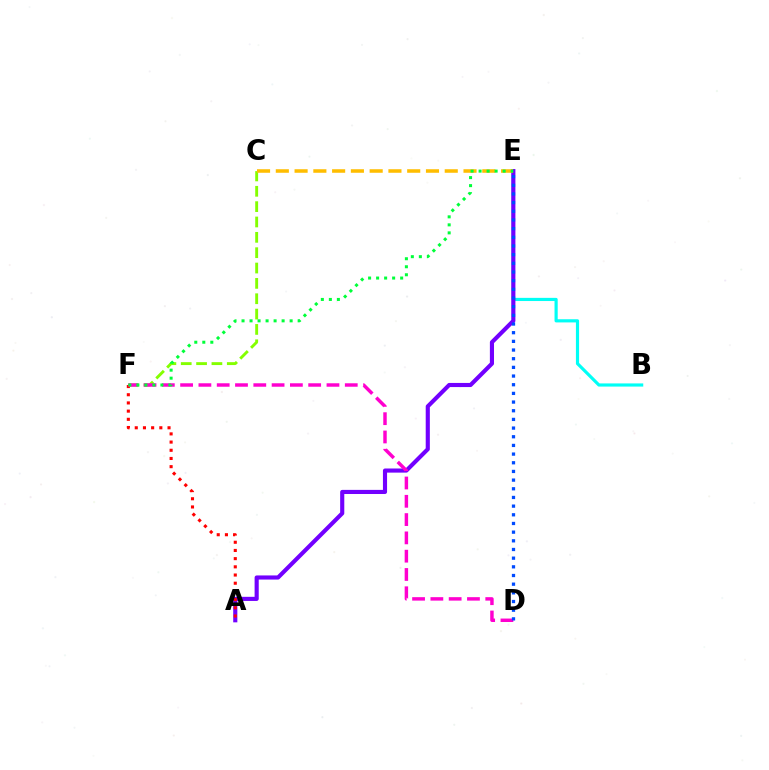{('C', 'F'): [{'color': '#84ff00', 'line_style': 'dashed', 'thickness': 2.09}], ('B', 'E'): [{'color': '#00fff6', 'line_style': 'solid', 'thickness': 2.28}], ('A', 'E'): [{'color': '#7200ff', 'line_style': 'solid', 'thickness': 2.97}], ('A', 'F'): [{'color': '#ff0000', 'line_style': 'dotted', 'thickness': 2.23}], ('D', 'F'): [{'color': '#ff00cf', 'line_style': 'dashed', 'thickness': 2.49}], ('D', 'E'): [{'color': '#004bff', 'line_style': 'dotted', 'thickness': 2.36}], ('C', 'E'): [{'color': '#ffbd00', 'line_style': 'dashed', 'thickness': 2.55}], ('E', 'F'): [{'color': '#00ff39', 'line_style': 'dotted', 'thickness': 2.18}]}